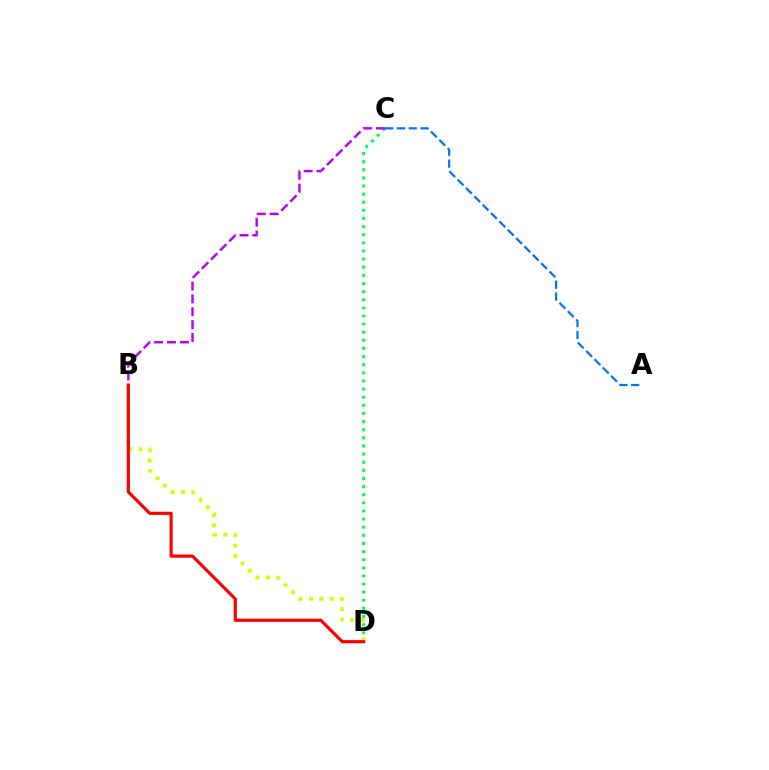{('C', 'D'): [{'color': '#00ff5c', 'line_style': 'dotted', 'thickness': 2.21}], ('B', 'D'): [{'color': '#d1ff00', 'line_style': 'dotted', 'thickness': 2.82}, {'color': '#ff0000', 'line_style': 'solid', 'thickness': 2.28}], ('A', 'C'): [{'color': '#0074ff', 'line_style': 'dashed', 'thickness': 1.61}], ('B', 'C'): [{'color': '#b900ff', 'line_style': 'dashed', 'thickness': 1.75}]}